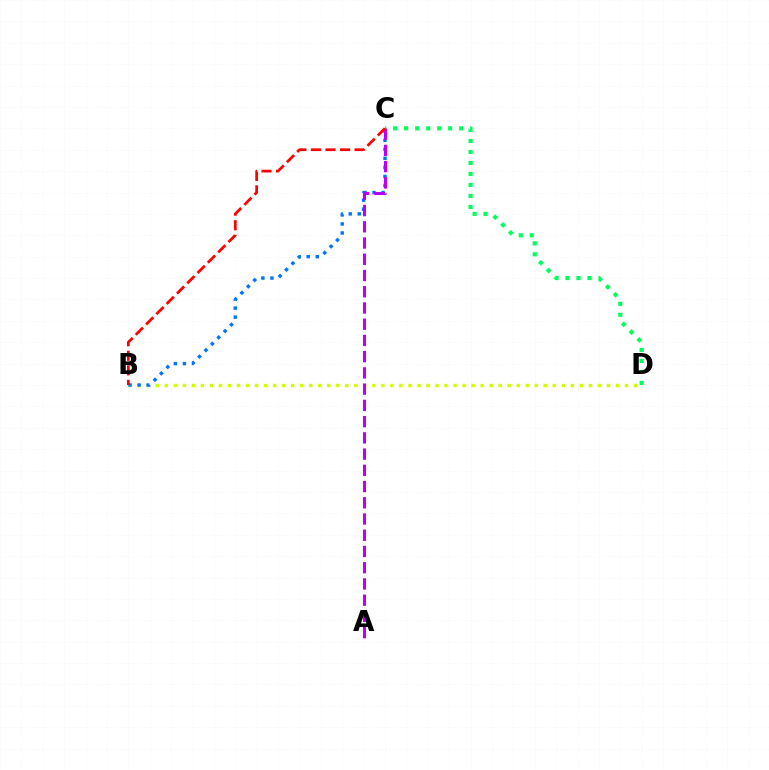{('C', 'D'): [{'color': '#00ff5c', 'line_style': 'dotted', 'thickness': 2.99}], ('B', 'D'): [{'color': '#d1ff00', 'line_style': 'dotted', 'thickness': 2.45}], ('B', 'C'): [{'color': '#0074ff', 'line_style': 'dotted', 'thickness': 2.45}, {'color': '#ff0000', 'line_style': 'dashed', 'thickness': 1.98}], ('A', 'C'): [{'color': '#b900ff', 'line_style': 'dashed', 'thickness': 2.21}]}